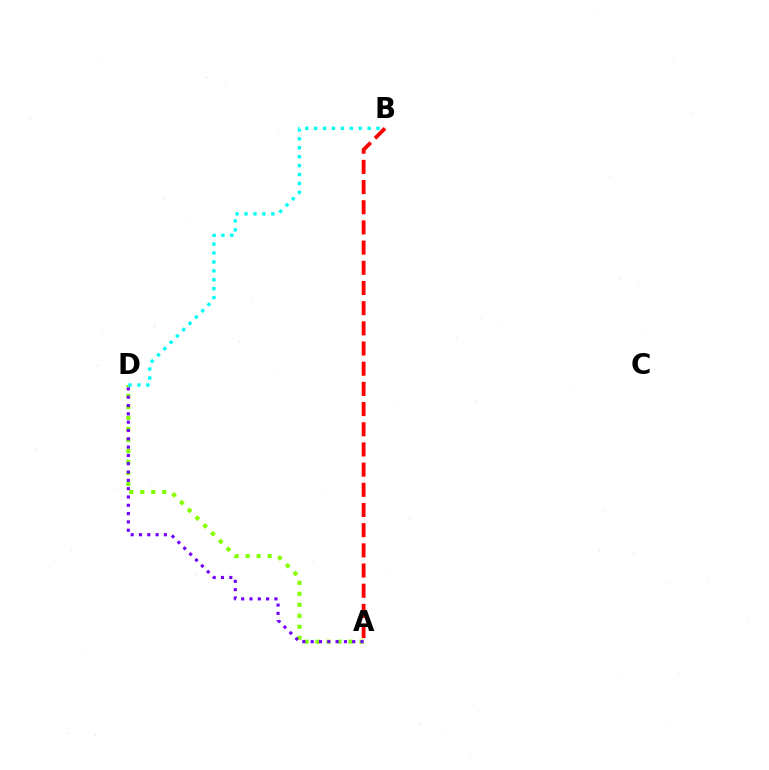{('A', 'D'): [{'color': '#84ff00', 'line_style': 'dotted', 'thickness': 2.99}, {'color': '#7200ff', 'line_style': 'dotted', 'thickness': 2.26}], ('A', 'B'): [{'color': '#ff0000', 'line_style': 'dashed', 'thickness': 2.74}], ('B', 'D'): [{'color': '#00fff6', 'line_style': 'dotted', 'thickness': 2.42}]}